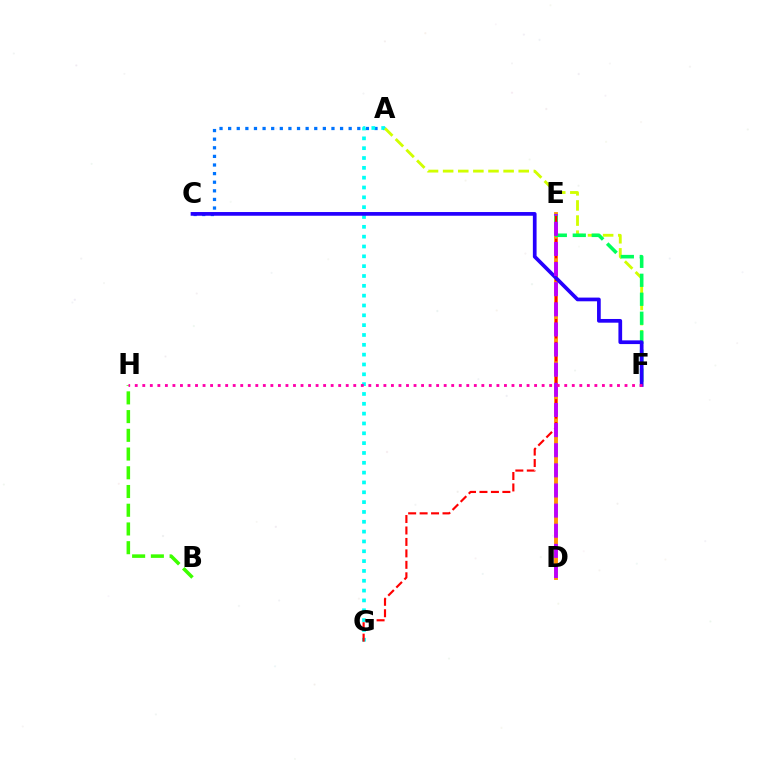{('A', 'C'): [{'color': '#0074ff', 'line_style': 'dotted', 'thickness': 2.34}], ('A', 'G'): [{'color': '#00fff6', 'line_style': 'dotted', 'thickness': 2.67}], ('A', 'F'): [{'color': '#d1ff00', 'line_style': 'dashed', 'thickness': 2.05}], ('B', 'H'): [{'color': '#3dff00', 'line_style': 'dashed', 'thickness': 2.54}], ('D', 'E'): [{'color': '#ff9400', 'line_style': 'solid', 'thickness': 2.77}, {'color': '#b900ff', 'line_style': 'dashed', 'thickness': 2.73}], ('E', 'F'): [{'color': '#00ff5c', 'line_style': 'dashed', 'thickness': 2.58}], ('E', 'G'): [{'color': '#ff0000', 'line_style': 'dashed', 'thickness': 1.56}], ('C', 'F'): [{'color': '#2500ff', 'line_style': 'solid', 'thickness': 2.67}], ('F', 'H'): [{'color': '#ff00ac', 'line_style': 'dotted', 'thickness': 2.05}]}